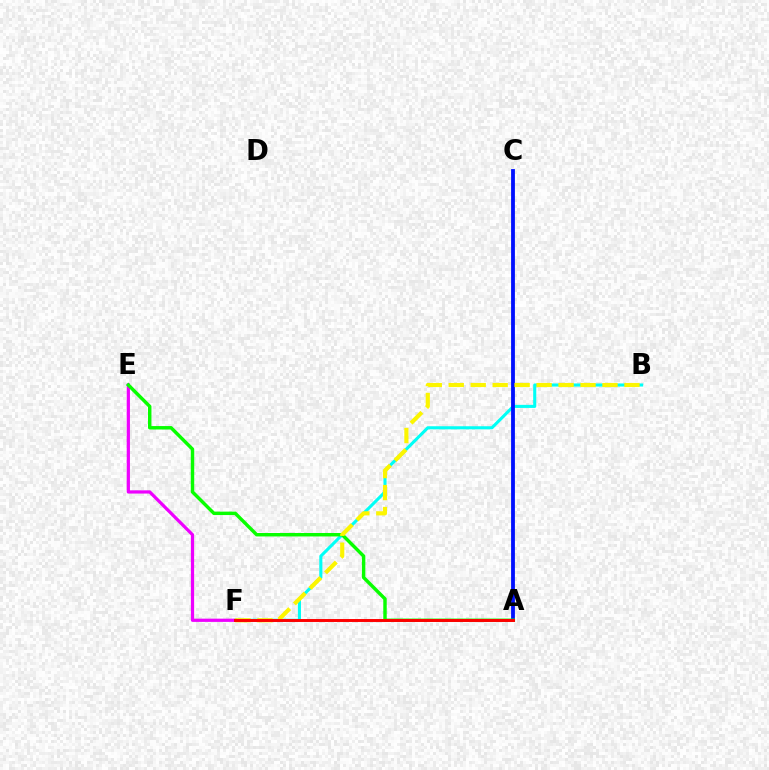{('B', 'F'): [{'color': '#00fff6', 'line_style': 'solid', 'thickness': 2.21}, {'color': '#fcf500', 'line_style': 'dashed', 'thickness': 2.98}], ('A', 'C'): [{'color': '#0010ff', 'line_style': 'solid', 'thickness': 2.74}], ('E', 'F'): [{'color': '#ee00ff', 'line_style': 'solid', 'thickness': 2.33}], ('A', 'E'): [{'color': '#08ff00', 'line_style': 'solid', 'thickness': 2.47}], ('A', 'F'): [{'color': '#ff0000', 'line_style': 'solid', 'thickness': 2.12}]}